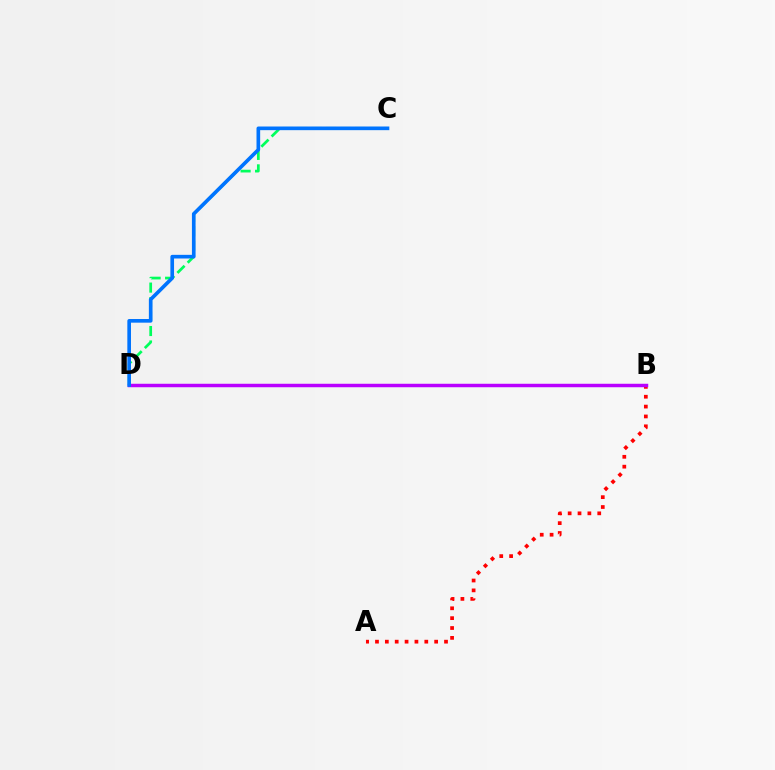{('C', 'D'): [{'color': '#00ff5c', 'line_style': 'dashed', 'thickness': 1.97}, {'color': '#0074ff', 'line_style': 'solid', 'thickness': 2.63}], ('B', 'D'): [{'color': '#d1ff00', 'line_style': 'dotted', 'thickness': 2.02}, {'color': '#b900ff', 'line_style': 'solid', 'thickness': 2.5}], ('A', 'B'): [{'color': '#ff0000', 'line_style': 'dotted', 'thickness': 2.68}]}